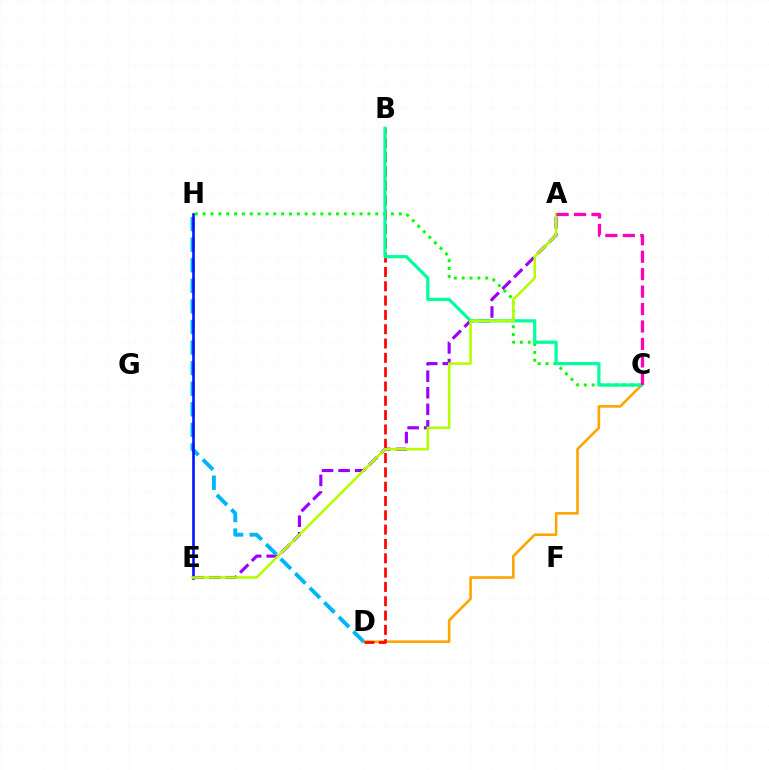{('C', 'D'): [{'color': '#ffa500', 'line_style': 'solid', 'thickness': 1.88}], ('C', 'H'): [{'color': '#08ff00', 'line_style': 'dotted', 'thickness': 2.13}], ('A', 'E'): [{'color': '#9b00ff', 'line_style': 'dashed', 'thickness': 2.25}, {'color': '#b3ff00', 'line_style': 'solid', 'thickness': 1.84}], ('B', 'D'): [{'color': '#ff0000', 'line_style': 'dashed', 'thickness': 1.94}], ('D', 'H'): [{'color': '#00b5ff', 'line_style': 'dashed', 'thickness': 2.79}], ('E', 'H'): [{'color': '#0010ff', 'line_style': 'solid', 'thickness': 1.86}], ('B', 'C'): [{'color': '#00ff9d', 'line_style': 'solid', 'thickness': 2.31}], ('A', 'C'): [{'color': '#ff00bd', 'line_style': 'dashed', 'thickness': 2.37}]}